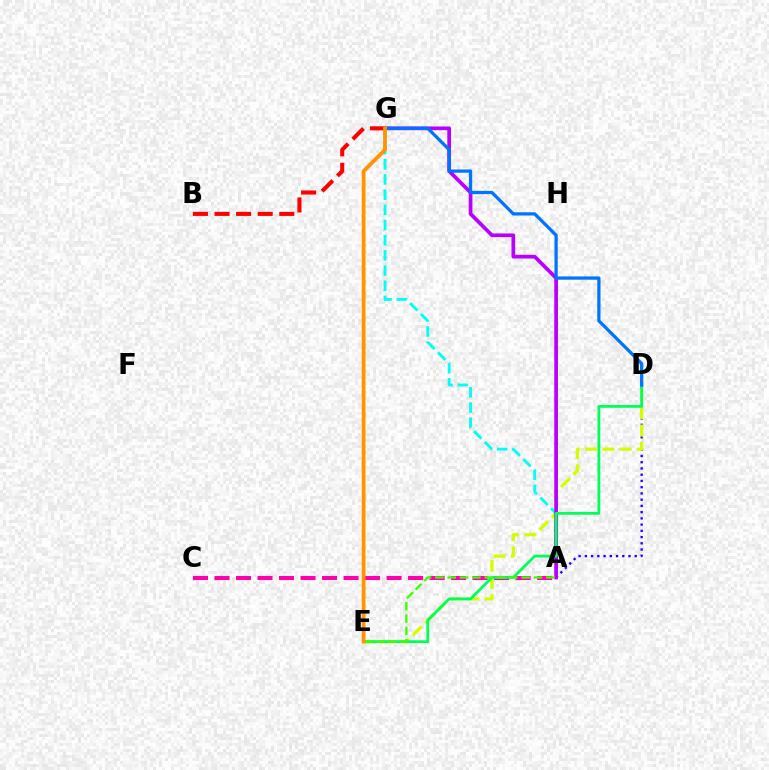{('A', 'C'): [{'color': '#ff00ac', 'line_style': 'dashed', 'thickness': 2.92}], ('A', 'D'): [{'color': '#2500ff', 'line_style': 'dotted', 'thickness': 1.69}], ('A', 'G'): [{'color': '#00fff6', 'line_style': 'dashed', 'thickness': 2.06}, {'color': '#b900ff', 'line_style': 'solid', 'thickness': 2.68}], ('D', 'E'): [{'color': '#d1ff00', 'line_style': 'dashed', 'thickness': 2.35}, {'color': '#00ff5c', 'line_style': 'solid', 'thickness': 2.02}], ('D', 'G'): [{'color': '#0074ff', 'line_style': 'solid', 'thickness': 2.35}], ('A', 'E'): [{'color': '#3dff00', 'line_style': 'dashed', 'thickness': 1.67}], ('B', 'G'): [{'color': '#ff0000', 'line_style': 'dashed', 'thickness': 2.93}], ('E', 'G'): [{'color': '#ff9400', 'line_style': 'solid', 'thickness': 2.73}]}